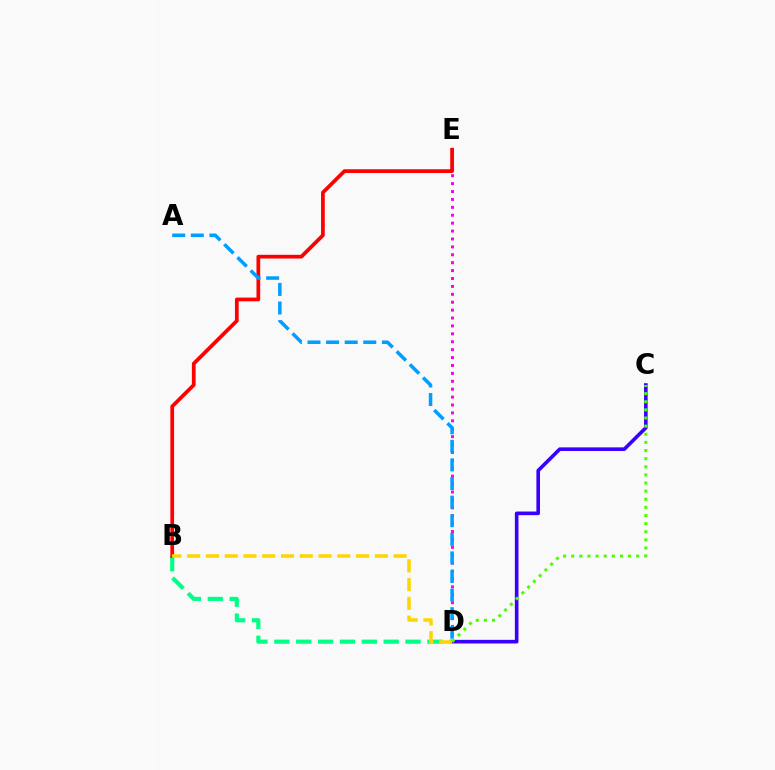{('C', 'D'): [{'color': '#3700ff', 'line_style': 'solid', 'thickness': 2.6}, {'color': '#4fff00', 'line_style': 'dotted', 'thickness': 2.21}], ('B', 'D'): [{'color': '#00ff86', 'line_style': 'dashed', 'thickness': 2.97}, {'color': '#ffd500', 'line_style': 'dashed', 'thickness': 2.55}], ('D', 'E'): [{'color': '#ff00ed', 'line_style': 'dotted', 'thickness': 2.15}], ('B', 'E'): [{'color': '#ff0000', 'line_style': 'solid', 'thickness': 2.69}], ('A', 'D'): [{'color': '#009eff', 'line_style': 'dashed', 'thickness': 2.53}]}